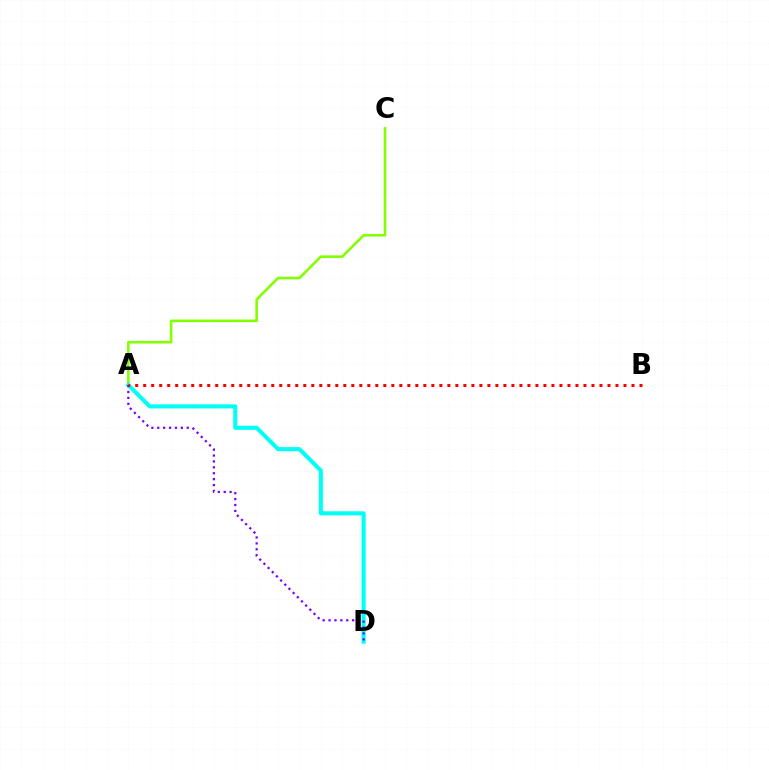{('A', 'C'): [{'color': '#84ff00', 'line_style': 'solid', 'thickness': 1.87}], ('A', 'D'): [{'color': '#00fff6', 'line_style': 'solid', 'thickness': 2.95}, {'color': '#7200ff', 'line_style': 'dotted', 'thickness': 1.6}], ('A', 'B'): [{'color': '#ff0000', 'line_style': 'dotted', 'thickness': 2.17}]}